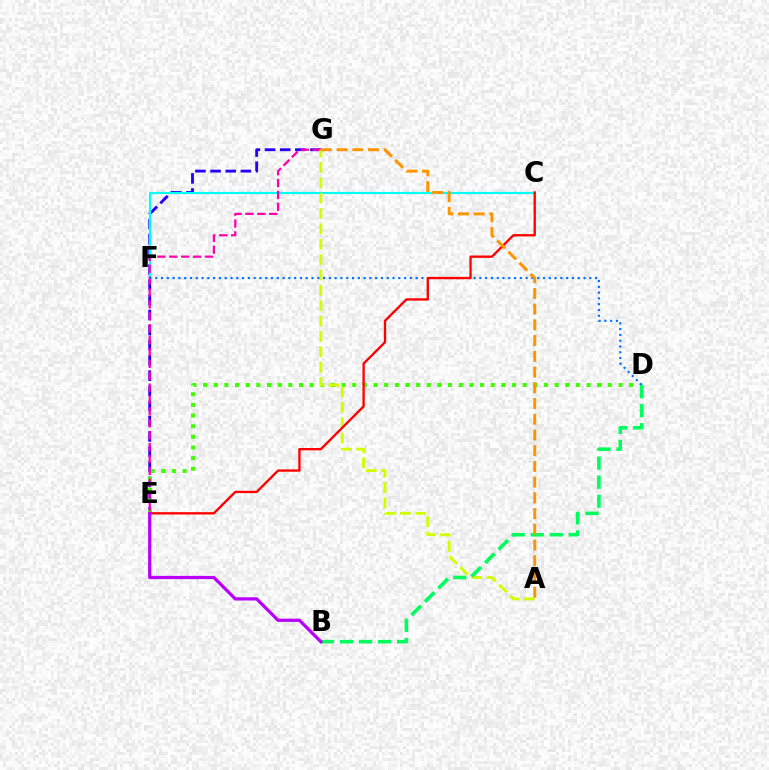{('E', 'G'): [{'color': '#2500ff', 'line_style': 'dashed', 'thickness': 2.06}, {'color': '#ff00ac', 'line_style': 'dashed', 'thickness': 1.62}], ('D', 'E'): [{'color': '#3dff00', 'line_style': 'dotted', 'thickness': 2.89}], ('C', 'F'): [{'color': '#00fff6', 'line_style': 'solid', 'thickness': 1.55}], ('A', 'G'): [{'color': '#d1ff00', 'line_style': 'dashed', 'thickness': 2.09}, {'color': '#ff9400', 'line_style': 'dashed', 'thickness': 2.14}], ('D', 'F'): [{'color': '#0074ff', 'line_style': 'dotted', 'thickness': 1.57}], ('B', 'D'): [{'color': '#00ff5c', 'line_style': 'dashed', 'thickness': 2.59}], ('C', 'E'): [{'color': '#ff0000', 'line_style': 'solid', 'thickness': 1.68}], ('B', 'E'): [{'color': '#b900ff', 'line_style': 'solid', 'thickness': 2.33}]}